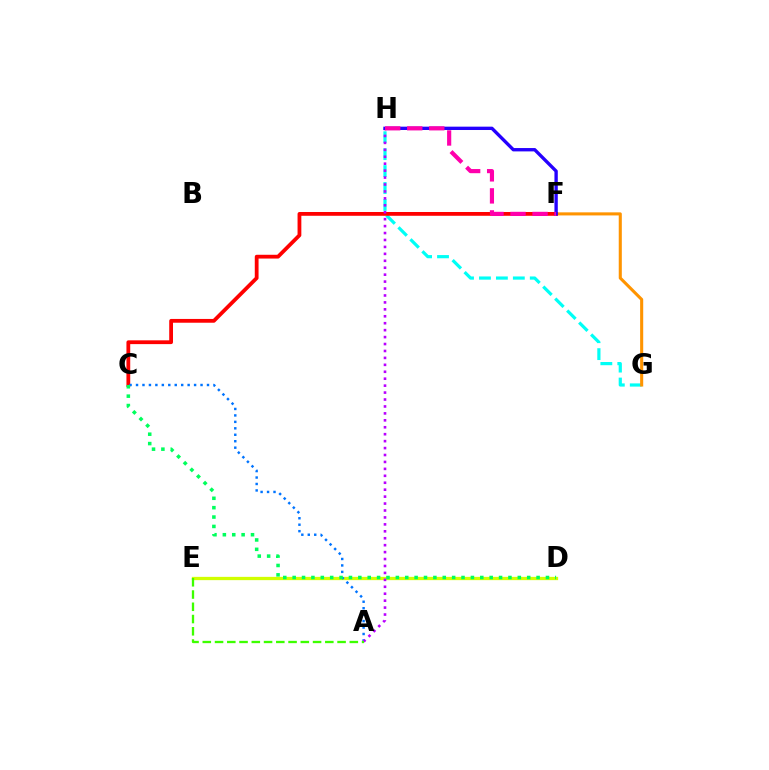{('D', 'E'): [{'color': '#d1ff00', 'line_style': 'solid', 'thickness': 2.36}], ('G', 'H'): [{'color': '#00fff6', 'line_style': 'dashed', 'thickness': 2.3}], ('F', 'G'): [{'color': '#ff9400', 'line_style': 'solid', 'thickness': 2.22}], ('C', 'F'): [{'color': '#ff0000', 'line_style': 'solid', 'thickness': 2.73}], ('A', 'C'): [{'color': '#0074ff', 'line_style': 'dotted', 'thickness': 1.75}], ('A', 'H'): [{'color': '#b900ff', 'line_style': 'dotted', 'thickness': 1.88}], ('C', 'D'): [{'color': '#00ff5c', 'line_style': 'dotted', 'thickness': 2.55}], ('A', 'E'): [{'color': '#3dff00', 'line_style': 'dashed', 'thickness': 1.66}], ('F', 'H'): [{'color': '#2500ff', 'line_style': 'solid', 'thickness': 2.41}, {'color': '#ff00ac', 'line_style': 'dashed', 'thickness': 2.99}]}